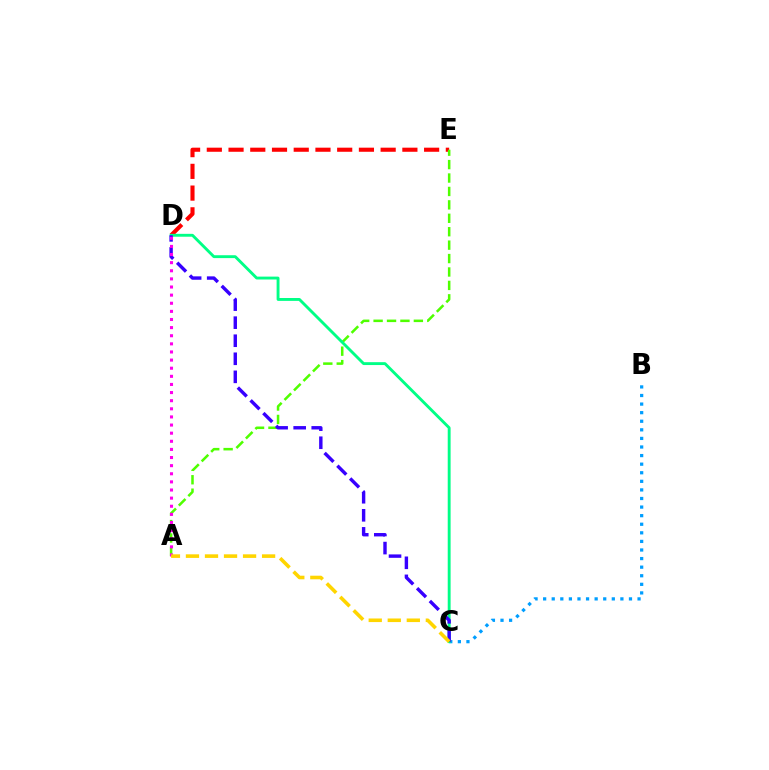{('D', 'E'): [{'color': '#ff0000', 'line_style': 'dashed', 'thickness': 2.95}], ('A', 'E'): [{'color': '#4fff00', 'line_style': 'dashed', 'thickness': 1.82}], ('B', 'C'): [{'color': '#009eff', 'line_style': 'dotted', 'thickness': 2.33}], ('C', 'D'): [{'color': '#00ff86', 'line_style': 'solid', 'thickness': 2.07}, {'color': '#3700ff', 'line_style': 'dashed', 'thickness': 2.45}], ('A', 'D'): [{'color': '#ff00ed', 'line_style': 'dotted', 'thickness': 2.21}], ('A', 'C'): [{'color': '#ffd500', 'line_style': 'dashed', 'thickness': 2.59}]}